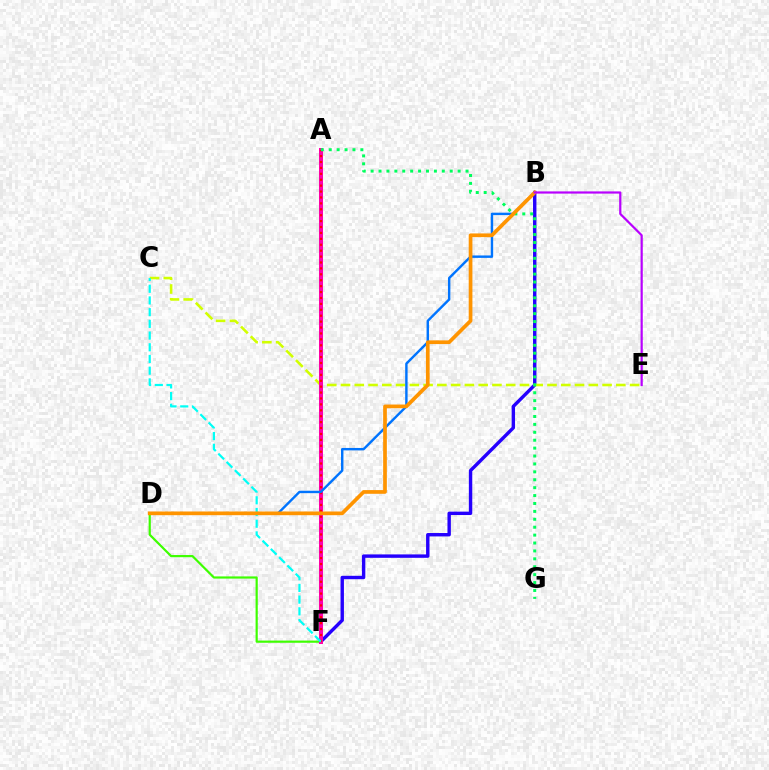{('B', 'F'): [{'color': '#2500ff', 'line_style': 'solid', 'thickness': 2.45}], ('C', 'E'): [{'color': '#d1ff00', 'line_style': 'dashed', 'thickness': 1.87}], ('D', 'F'): [{'color': '#3dff00', 'line_style': 'solid', 'thickness': 1.57}], ('A', 'F'): [{'color': '#ff00ac', 'line_style': 'solid', 'thickness': 2.89}, {'color': '#ff0000', 'line_style': 'dotted', 'thickness': 1.61}], ('B', 'D'): [{'color': '#0074ff', 'line_style': 'solid', 'thickness': 1.74}, {'color': '#ff9400', 'line_style': 'solid', 'thickness': 2.67}], ('A', 'G'): [{'color': '#00ff5c', 'line_style': 'dotted', 'thickness': 2.15}], ('C', 'F'): [{'color': '#00fff6', 'line_style': 'dashed', 'thickness': 1.59}], ('B', 'E'): [{'color': '#b900ff', 'line_style': 'solid', 'thickness': 1.59}]}